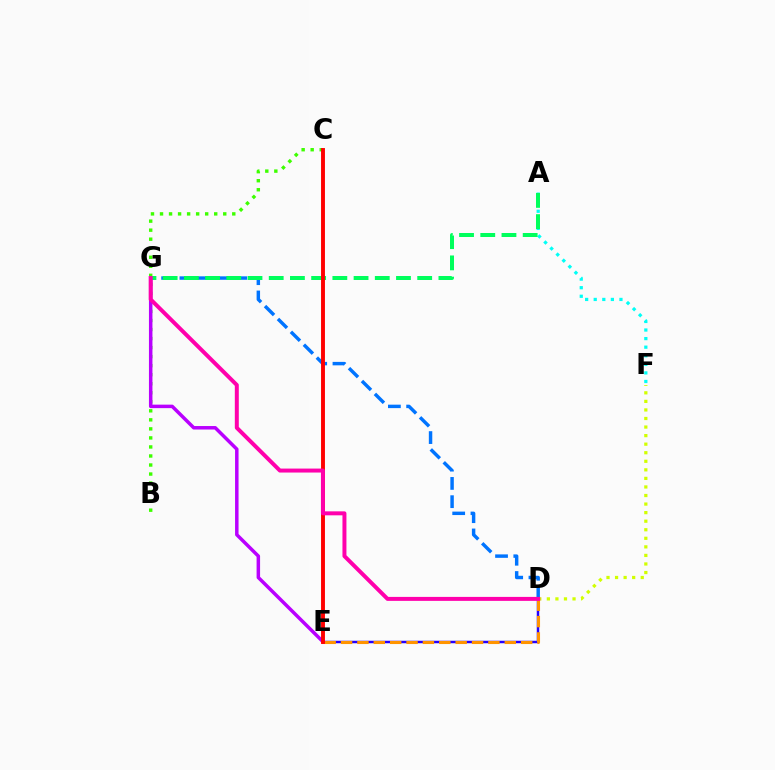{('D', 'E'): [{'color': '#2500ff', 'line_style': 'solid', 'thickness': 1.78}, {'color': '#ff9400', 'line_style': 'dashed', 'thickness': 2.22}], ('B', 'C'): [{'color': '#3dff00', 'line_style': 'dotted', 'thickness': 2.45}], ('A', 'F'): [{'color': '#00fff6', 'line_style': 'dotted', 'thickness': 2.33}], ('D', 'F'): [{'color': '#d1ff00', 'line_style': 'dotted', 'thickness': 2.33}], ('E', 'G'): [{'color': '#b900ff', 'line_style': 'solid', 'thickness': 2.51}], ('D', 'G'): [{'color': '#0074ff', 'line_style': 'dashed', 'thickness': 2.48}, {'color': '#ff00ac', 'line_style': 'solid', 'thickness': 2.86}], ('A', 'G'): [{'color': '#00ff5c', 'line_style': 'dashed', 'thickness': 2.88}], ('C', 'E'): [{'color': '#ff0000', 'line_style': 'solid', 'thickness': 2.81}]}